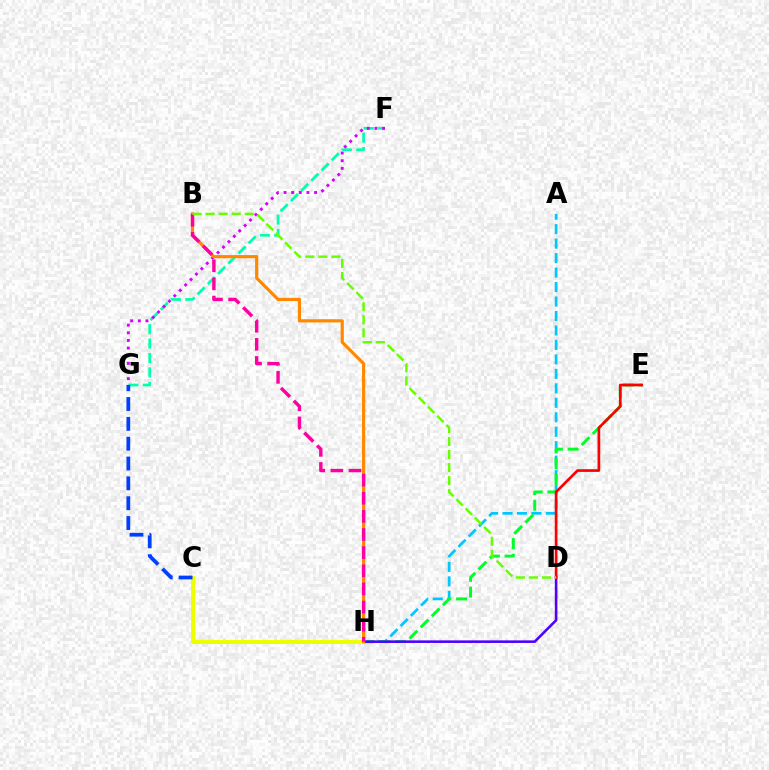{('F', 'G'): [{'color': '#00ffaf', 'line_style': 'dashed', 'thickness': 1.96}, {'color': '#d600ff', 'line_style': 'dotted', 'thickness': 2.08}], ('C', 'H'): [{'color': '#eeff00', 'line_style': 'solid', 'thickness': 2.89}], ('A', 'H'): [{'color': '#00c7ff', 'line_style': 'dashed', 'thickness': 1.97}], ('C', 'G'): [{'color': '#003fff', 'line_style': 'dashed', 'thickness': 2.69}], ('E', 'H'): [{'color': '#00ff27', 'line_style': 'dashed', 'thickness': 2.14}], ('D', 'H'): [{'color': '#4f00ff', 'line_style': 'solid', 'thickness': 1.86}], ('B', 'H'): [{'color': '#ff8800', 'line_style': 'solid', 'thickness': 2.29}, {'color': '#ff00a0', 'line_style': 'dashed', 'thickness': 2.46}], ('D', 'E'): [{'color': '#ff0000', 'line_style': 'solid', 'thickness': 1.93}], ('B', 'D'): [{'color': '#66ff00', 'line_style': 'dashed', 'thickness': 1.77}]}